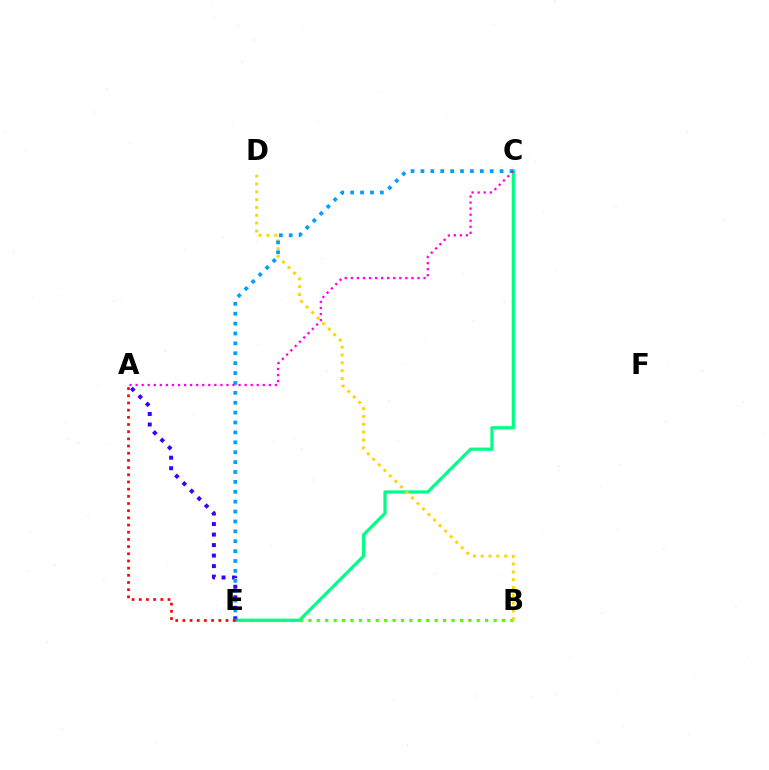{('B', 'E'): [{'color': '#4fff00', 'line_style': 'dotted', 'thickness': 2.29}], ('C', 'E'): [{'color': '#00ff86', 'line_style': 'solid', 'thickness': 2.32}, {'color': '#009eff', 'line_style': 'dotted', 'thickness': 2.69}], ('B', 'D'): [{'color': '#ffd500', 'line_style': 'dotted', 'thickness': 2.12}], ('A', 'E'): [{'color': '#3700ff', 'line_style': 'dotted', 'thickness': 2.86}, {'color': '#ff0000', 'line_style': 'dotted', 'thickness': 1.95}], ('A', 'C'): [{'color': '#ff00ed', 'line_style': 'dotted', 'thickness': 1.65}]}